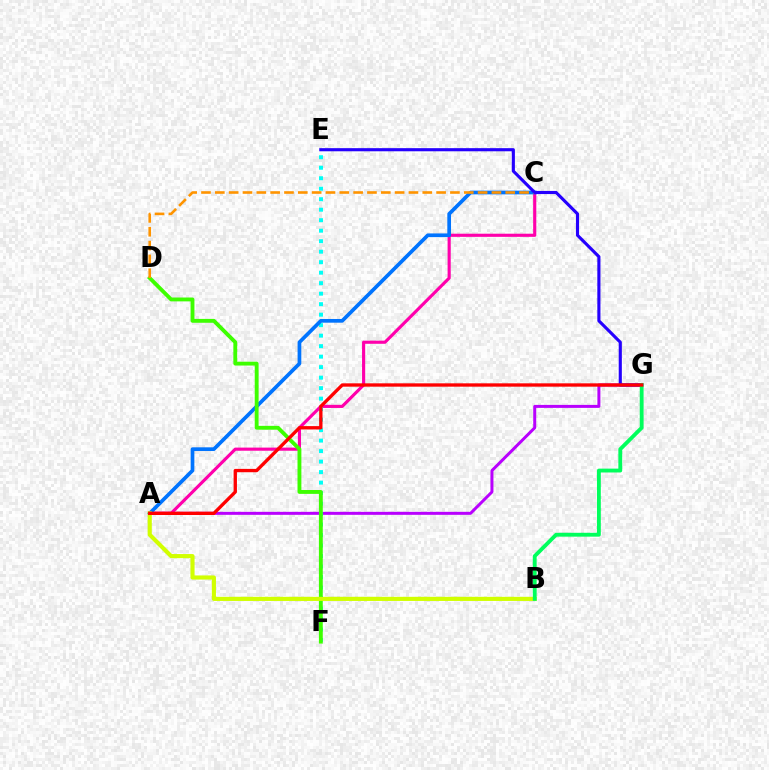{('A', 'G'): [{'color': '#b900ff', 'line_style': 'solid', 'thickness': 2.15}, {'color': '#ff0000', 'line_style': 'solid', 'thickness': 2.4}], ('A', 'C'): [{'color': '#ff00ac', 'line_style': 'solid', 'thickness': 2.26}, {'color': '#0074ff', 'line_style': 'solid', 'thickness': 2.67}], ('E', 'F'): [{'color': '#00fff6', 'line_style': 'dotted', 'thickness': 2.85}], ('D', 'F'): [{'color': '#3dff00', 'line_style': 'solid', 'thickness': 2.78}], ('C', 'D'): [{'color': '#ff9400', 'line_style': 'dashed', 'thickness': 1.88}], ('A', 'B'): [{'color': '#d1ff00', 'line_style': 'solid', 'thickness': 2.98}], ('E', 'G'): [{'color': '#2500ff', 'line_style': 'solid', 'thickness': 2.25}], ('B', 'G'): [{'color': '#00ff5c', 'line_style': 'solid', 'thickness': 2.77}]}